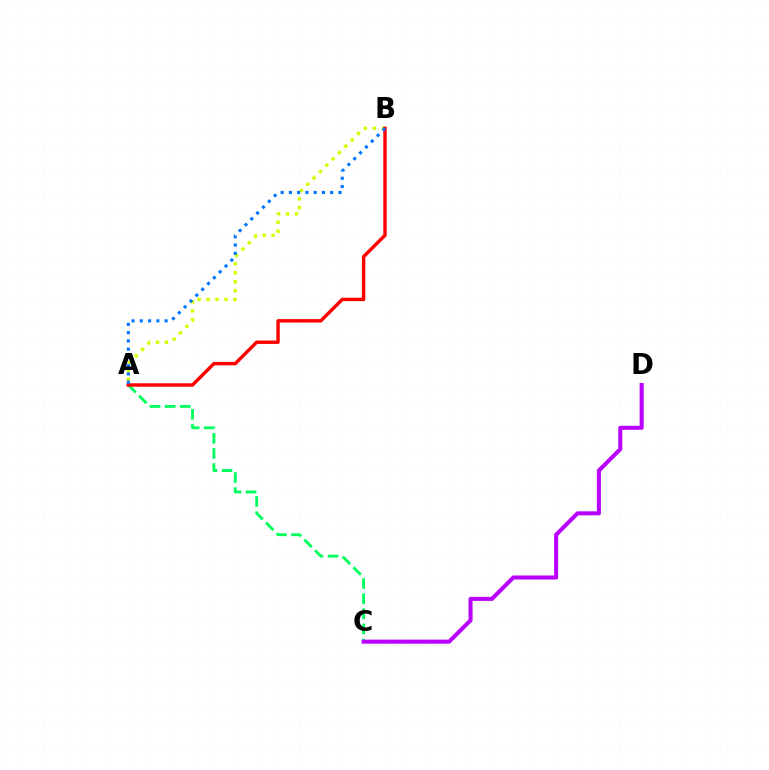{('A', 'C'): [{'color': '#00ff5c', 'line_style': 'dashed', 'thickness': 2.06}], ('A', 'B'): [{'color': '#d1ff00', 'line_style': 'dotted', 'thickness': 2.44}, {'color': '#ff0000', 'line_style': 'solid', 'thickness': 2.47}, {'color': '#0074ff', 'line_style': 'dotted', 'thickness': 2.24}], ('C', 'D'): [{'color': '#b900ff', 'line_style': 'solid', 'thickness': 2.9}]}